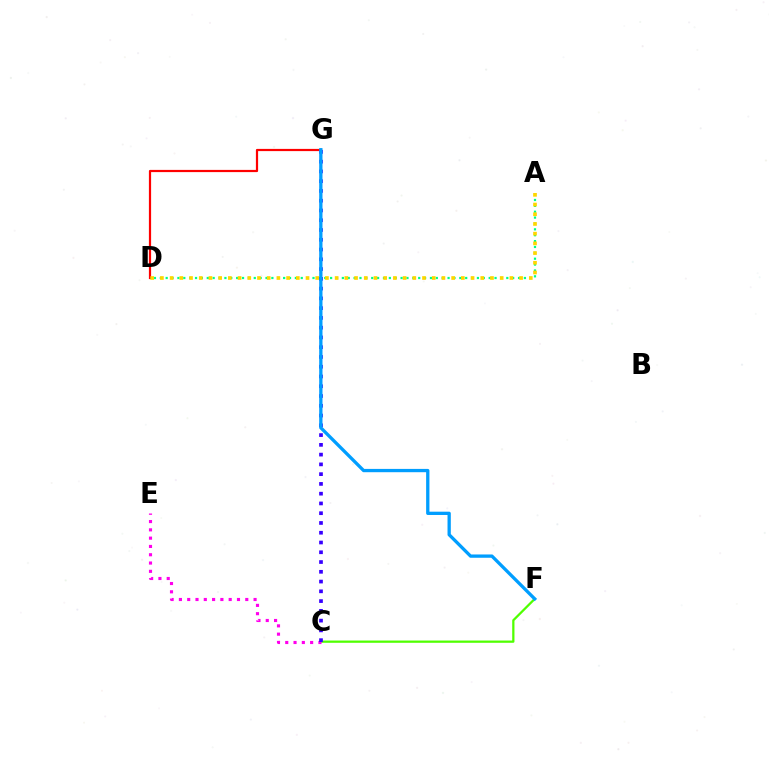{('D', 'G'): [{'color': '#ff0000', 'line_style': 'solid', 'thickness': 1.59}], ('C', 'F'): [{'color': '#4fff00', 'line_style': 'solid', 'thickness': 1.62}], ('C', 'E'): [{'color': '#ff00ed', 'line_style': 'dotted', 'thickness': 2.25}], ('A', 'D'): [{'color': '#00ff86', 'line_style': 'dotted', 'thickness': 1.6}, {'color': '#ffd500', 'line_style': 'dotted', 'thickness': 2.64}], ('C', 'G'): [{'color': '#3700ff', 'line_style': 'dotted', 'thickness': 2.65}], ('F', 'G'): [{'color': '#009eff', 'line_style': 'solid', 'thickness': 2.37}]}